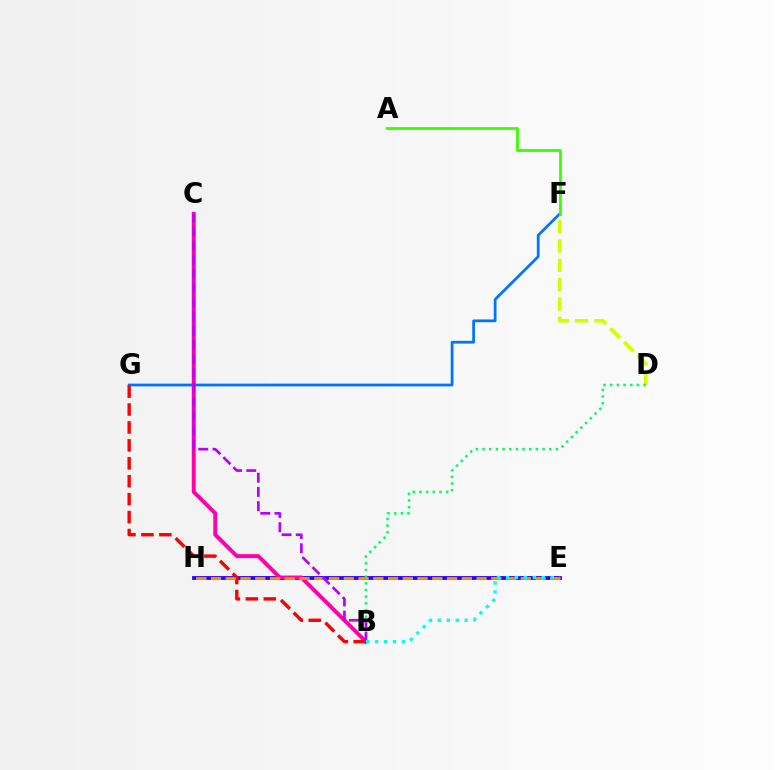{('D', 'F'): [{'color': '#d1ff00', 'line_style': 'dashed', 'thickness': 2.62}], ('E', 'H'): [{'color': '#2500ff', 'line_style': 'solid', 'thickness': 2.73}, {'color': '#ff9400', 'line_style': 'dashed', 'thickness': 2.0}], ('F', 'G'): [{'color': '#0074ff', 'line_style': 'solid', 'thickness': 1.98}], ('A', 'F'): [{'color': '#3dff00', 'line_style': 'solid', 'thickness': 2.03}], ('B', 'D'): [{'color': '#00ff5c', 'line_style': 'dotted', 'thickness': 1.81}], ('B', 'C'): [{'color': '#ff00ac', 'line_style': 'solid', 'thickness': 2.84}, {'color': '#b900ff', 'line_style': 'dashed', 'thickness': 1.93}], ('B', 'G'): [{'color': '#ff0000', 'line_style': 'dashed', 'thickness': 2.44}], ('B', 'E'): [{'color': '#00fff6', 'line_style': 'dotted', 'thickness': 2.43}]}